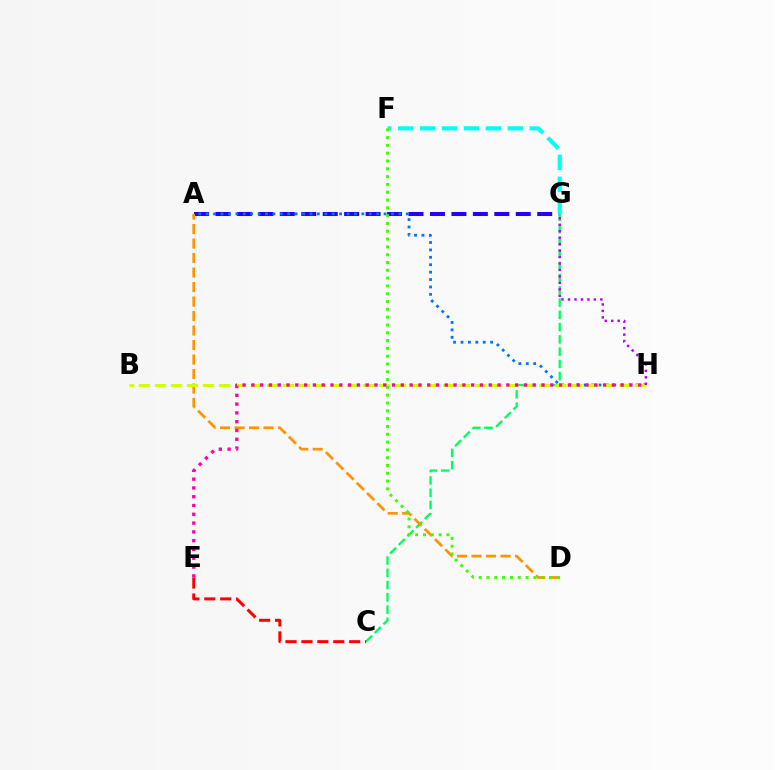{('A', 'G'): [{'color': '#2500ff', 'line_style': 'dashed', 'thickness': 2.91}], ('C', 'G'): [{'color': '#00ff5c', 'line_style': 'dashed', 'thickness': 1.66}], ('A', 'H'): [{'color': '#0074ff', 'line_style': 'dotted', 'thickness': 2.01}], ('A', 'D'): [{'color': '#ff9400', 'line_style': 'dashed', 'thickness': 1.97}], ('B', 'H'): [{'color': '#d1ff00', 'line_style': 'dashed', 'thickness': 2.18}], ('F', 'G'): [{'color': '#00fff6', 'line_style': 'dashed', 'thickness': 2.98}], ('G', 'H'): [{'color': '#b900ff', 'line_style': 'dotted', 'thickness': 1.76}], ('D', 'F'): [{'color': '#3dff00', 'line_style': 'dotted', 'thickness': 2.12}], ('E', 'H'): [{'color': '#ff00ac', 'line_style': 'dotted', 'thickness': 2.39}], ('C', 'E'): [{'color': '#ff0000', 'line_style': 'dashed', 'thickness': 2.16}]}